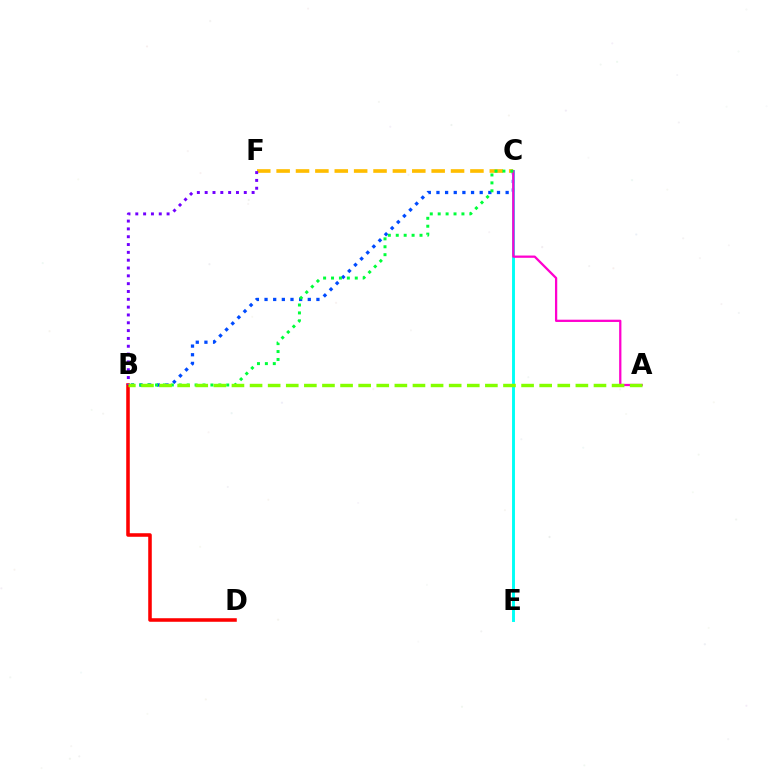{('B', 'C'): [{'color': '#004bff', 'line_style': 'dotted', 'thickness': 2.35}, {'color': '#00ff39', 'line_style': 'dotted', 'thickness': 2.15}], ('C', 'F'): [{'color': '#ffbd00', 'line_style': 'dashed', 'thickness': 2.63}], ('C', 'E'): [{'color': '#00fff6', 'line_style': 'solid', 'thickness': 2.1}], ('B', 'D'): [{'color': '#ff0000', 'line_style': 'solid', 'thickness': 2.56}], ('A', 'C'): [{'color': '#ff00cf', 'line_style': 'solid', 'thickness': 1.63}], ('B', 'F'): [{'color': '#7200ff', 'line_style': 'dotted', 'thickness': 2.13}], ('A', 'B'): [{'color': '#84ff00', 'line_style': 'dashed', 'thickness': 2.46}]}